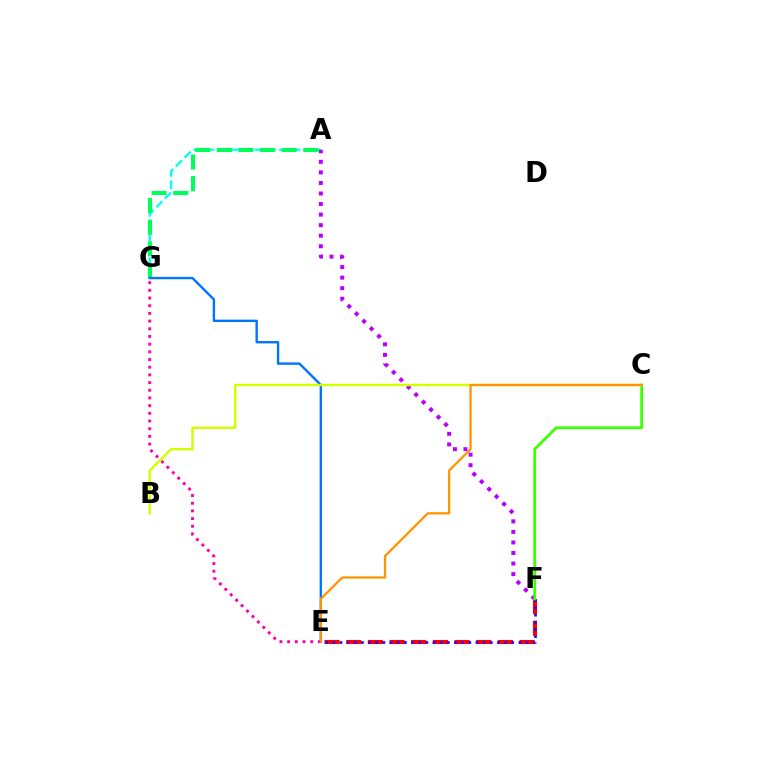{('A', 'G'): [{'color': '#00fff6', 'line_style': 'dashed', 'thickness': 1.66}, {'color': '#00ff5c', 'line_style': 'dashed', 'thickness': 2.94}], ('E', 'F'): [{'color': '#ff0000', 'line_style': 'dashed', 'thickness': 2.94}, {'color': '#2500ff', 'line_style': 'dotted', 'thickness': 1.94}], ('E', 'G'): [{'color': '#ff00ac', 'line_style': 'dotted', 'thickness': 2.09}, {'color': '#0074ff', 'line_style': 'solid', 'thickness': 1.72}], ('A', 'F'): [{'color': '#b900ff', 'line_style': 'dotted', 'thickness': 2.87}], ('C', 'F'): [{'color': '#3dff00', 'line_style': 'solid', 'thickness': 2.02}], ('B', 'C'): [{'color': '#d1ff00', 'line_style': 'solid', 'thickness': 1.74}], ('C', 'E'): [{'color': '#ff9400', 'line_style': 'solid', 'thickness': 1.63}]}